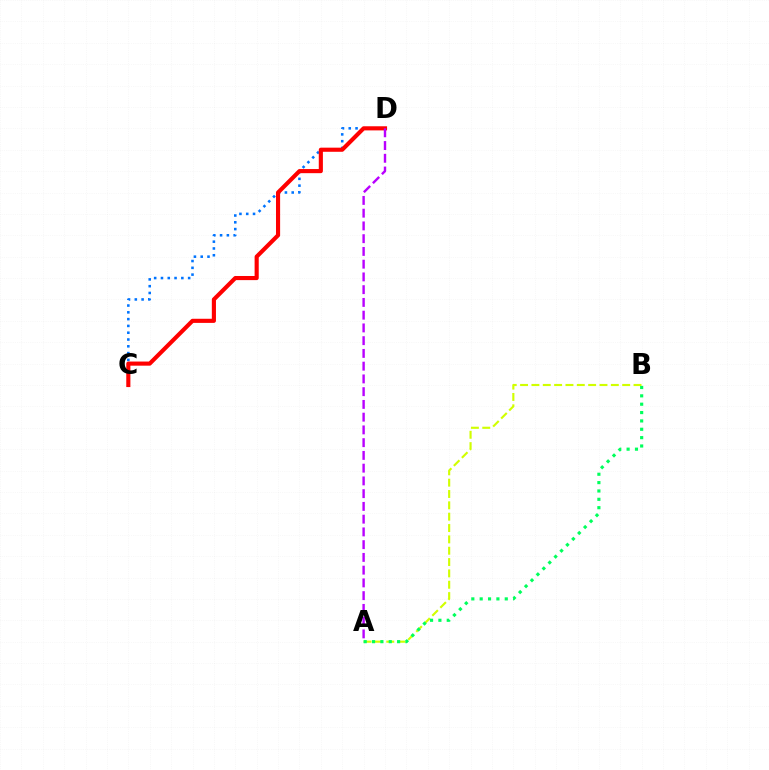{('C', 'D'): [{'color': '#0074ff', 'line_style': 'dotted', 'thickness': 1.85}, {'color': '#ff0000', 'line_style': 'solid', 'thickness': 2.97}], ('A', 'B'): [{'color': '#d1ff00', 'line_style': 'dashed', 'thickness': 1.54}, {'color': '#00ff5c', 'line_style': 'dotted', 'thickness': 2.27}], ('A', 'D'): [{'color': '#b900ff', 'line_style': 'dashed', 'thickness': 1.73}]}